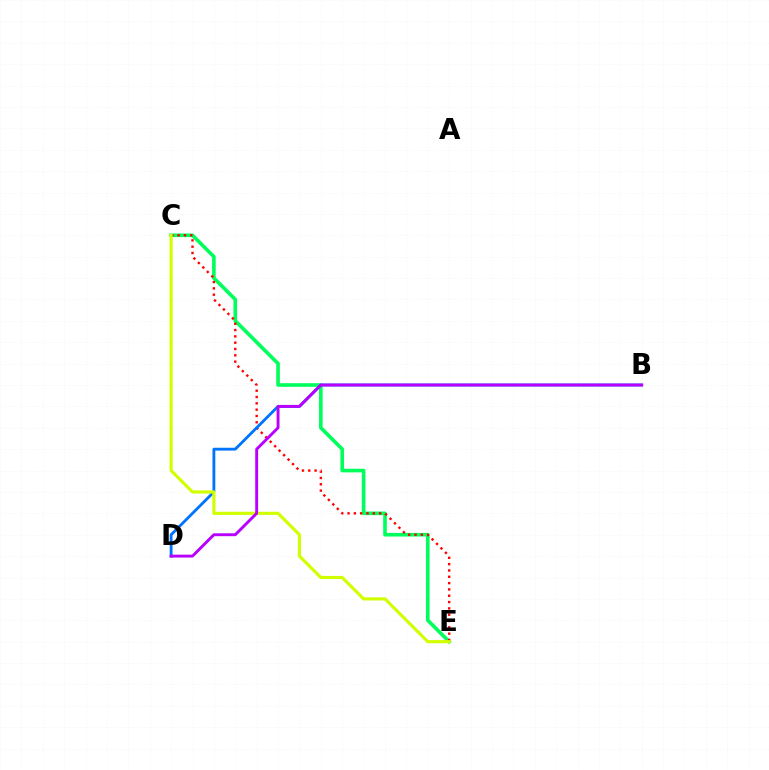{('C', 'E'): [{'color': '#00ff5c', 'line_style': 'solid', 'thickness': 2.61}, {'color': '#ff0000', 'line_style': 'dotted', 'thickness': 1.72}, {'color': '#d1ff00', 'line_style': 'solid', 'thickness': 2.27}], ('B', 'D'): [{'color': '#0074ff', 'line_style': 'solid', 'thickness': 2.03}, {'color': '#b900ff', 'line_style': 'solid', 'thickness': 2.09}]}